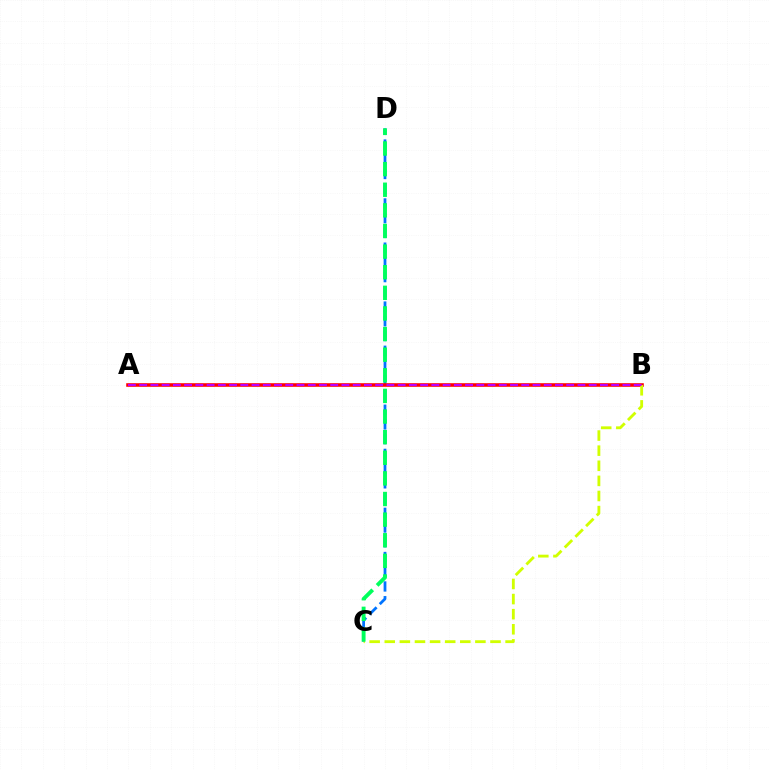{('C', 'D'): [{'color': '#0074ff', 'line_style': 'dashed', 'thickness': 2.0}, {'color': '#00ff5c', 'line_style': 'dashed', 'thickness': 2.8}], ('A', 'B'): [{'color': '#ff0000', 'line_style': 'solid', 'thickness': 2.57}, {'color': '#b900ff', 'line_style': 'dashed', 'thickness': 1.53}], ('B', 'C'): [{'color': '#d1ff00', 'line_style': 'dashed', 'thickness': 2.05}]}